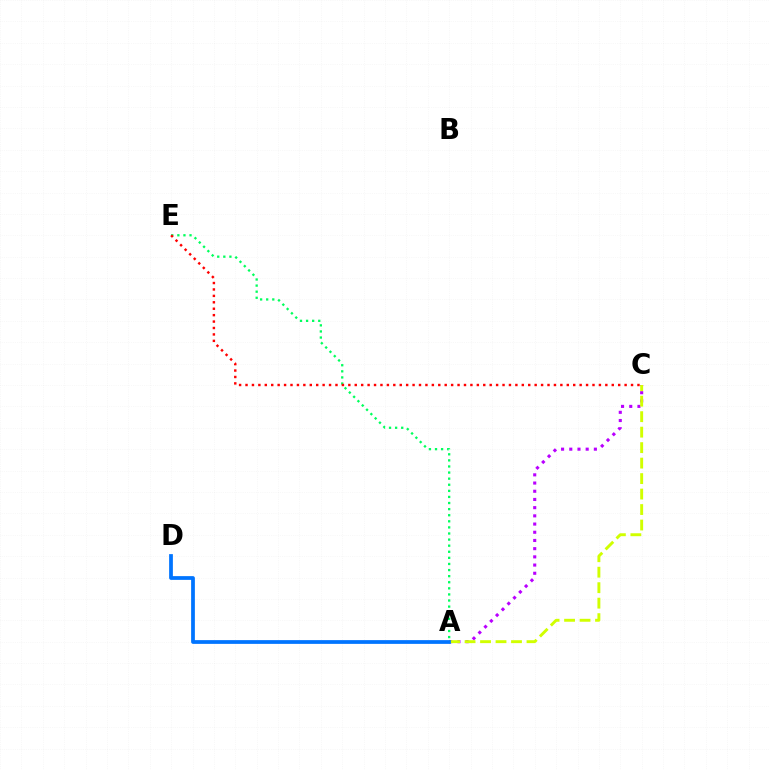{('A', 'C'): [{'color': '#b900ff', 'line_style': 'dotted', 'thickness': 2.23}, {'color': '#d1ff00', 'line_style': 'dashed', 'thickness': 2.1}], ('A', 'E'): [{'color': '#00ff5c', 'line_style': 'dotted', 'thickness': 1.66}], ('A', 'D'): [{'color': '#0074ff', 'line_style': 'solid', 'thickness': 2.7}], ('C', 'E'): [{'color': '#ff0000', 'line_style': 'dotted', 'thickness': 1.75}]}